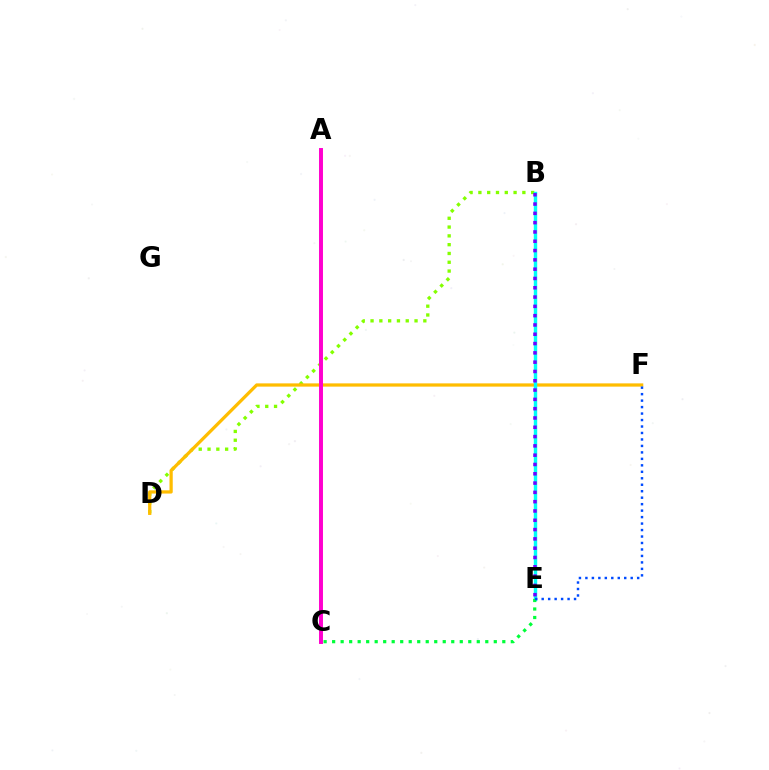{('B', 'D'): [{'color': '#84ff00', 'line_style': 'dotted', 'thickness': 2.39}], ('D', 'F'): [{'color': '#ffbd00', 'line_style': 'solid', 'thickness': 2.34}], ('B', 'E'): [{'color': '#00fff6', 'line_style': 'solid', 'thickness': 2.46}, {'color': '#7200ff', 'line_style': 'dotted', 'thickness': 2.53}], ('C', 'E'): [{'color': '#00ff39', 'line_style': 'dotted', 'thickness': 2.31}], ('A', 'C'): [{'color': '#ff0000', 'line_style': 'dotted', 'thickness': 1.62}, {'color': '#ff00cf', 'line_style': 'solid', 'thickness': 2.84}], ('E', 'F'): [{'color': '#004bff', 'line_style': 'dotted', 'thickness': 1.76}]}